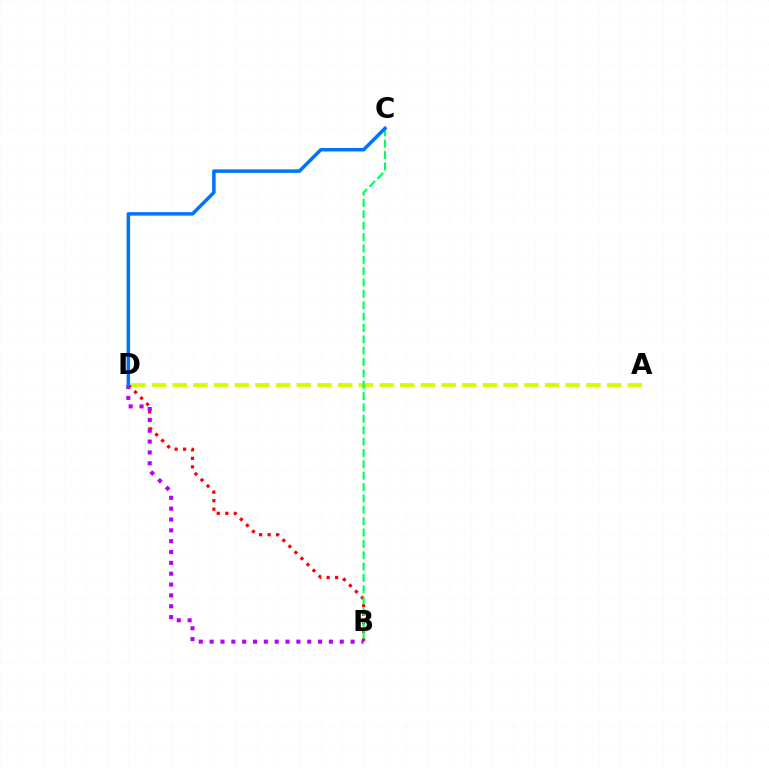{('A', 'D'): [{'color': '#d1ff00', 'line_style': 'dashed', 'thickness': 2.81}], ('B', 'D'): [{'color': '#ff0000', 'line_style': 'dotted', 'thickness': 2.32}, {'color': '#b900ff', 'line_style': 'dotted', 'thickness': 2.95}], ('B', 'C'): [{'color': '#00ff5c', 'line_style': 'dashed', 'thickness': 1.54}], ('C', 'D'): [{'color': '#0074ff', 'line_style': 'solid', 'thickness': 2.52}]}